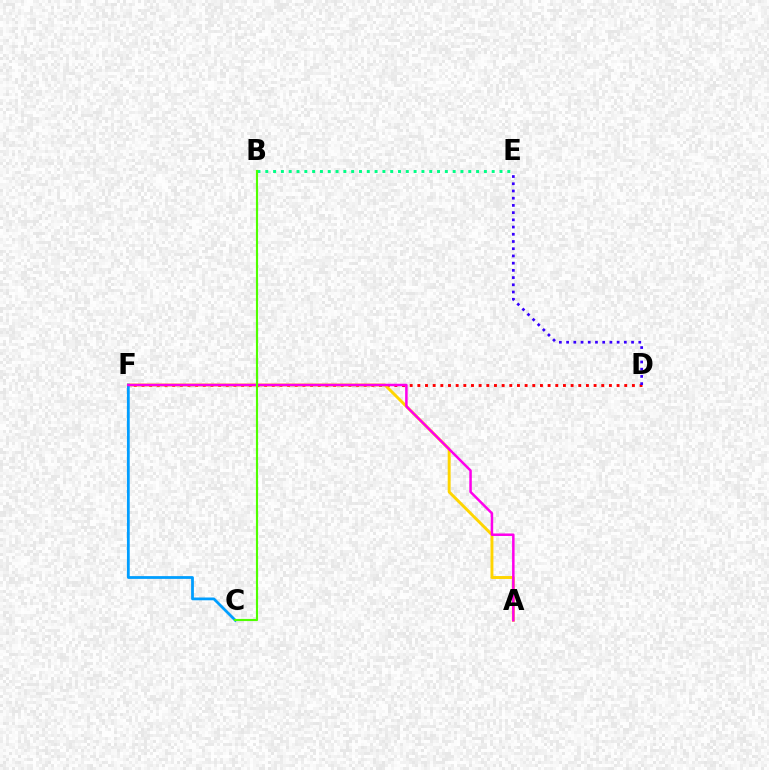{('B', 'E'): [{'color': '#00ff86', 'line_style': 'dotted', 'thickness': 2.12}], ('D', 'F'): [{'color': '#ff0000', 'line_style': 'dotted', 'thickness': 2.08}], ('D', 'E'): [{'color': '#3700ff', 'line_style': 'dotted', 'thickness': 1.96}], ('A', 'F'): [{'color': '#ffd500', 'line_style': 'solid', 'thickness': 2.11}, {'color': '#ff00ed', 'line_style': 'solid', 'thickness': 1.8}], ('C', 'F'): [{'color': '#009eff', 'line_style': 'solid', 'thickness': 2.0}], ('B', 'C'): [{'color': '#4fff00', 'line_style': 'solid', 'thickness': 1.54}]}